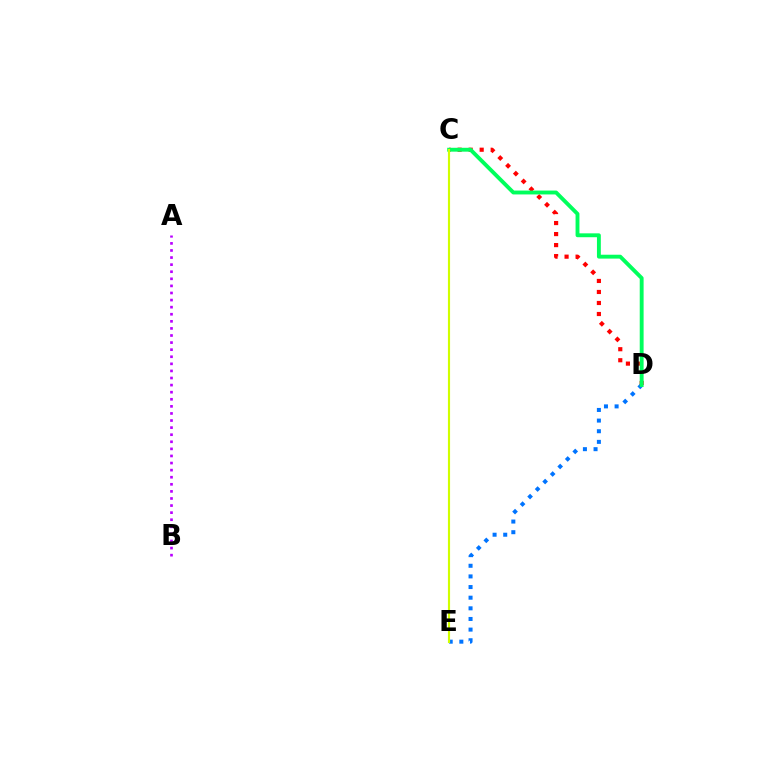{('C', 'D'): [{'color': '#ff0000', 'line_style': 'dotted', 'thickness': 2.99}, {'color': '#00ff5c', 'line_style': 'solid', 'thickness': 2.79}], ('D', 'E'): [{'color': '#0074ff', 'line_style': 'dotted', 'thickness': 2.89}], ('A', 'B'): [{'color': '#b900ff', 'line_style': 'dotted', 'thickness': 1.93}], ('C', 'E'): [{'color': '#d1ff00', 'line_style': 'solid', 'thickness': 1.55}]}